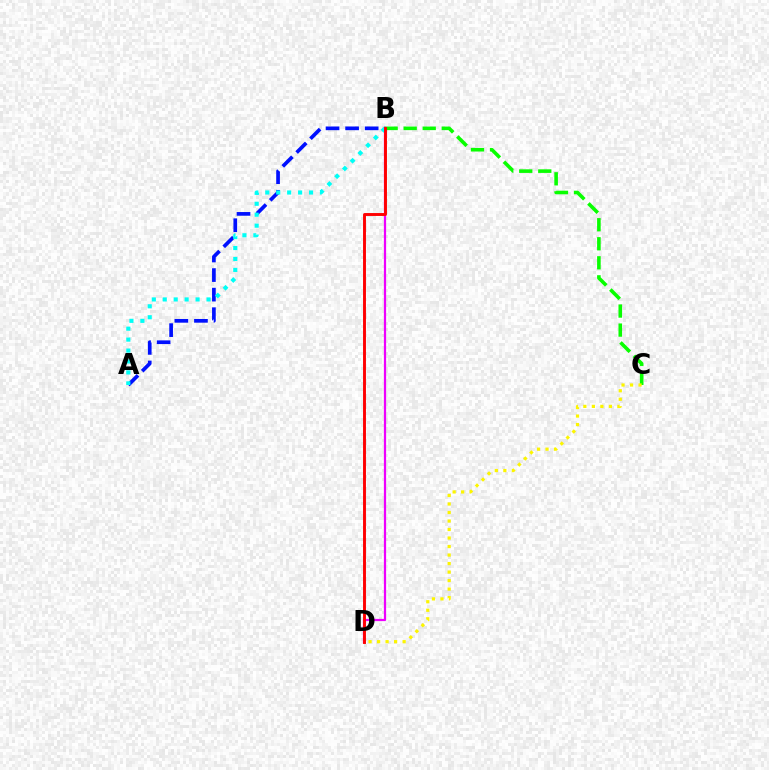{('A', 'B'): [{'color': '#0010ff', 'line_style': 'dashed', 'thickness': 2.66}, {'color': '#00fff6', 'line_style': 'dotted', 'thickness': 2.97}], ('B', 'D'): [{'color': '#ee00ff', 'line_style': 'solid', 'thickness': 1.61}, {'color': '#ff0000', 'line_style': 'solid', 'thickness': 2.1}], ('B', 'C'): [{'color': '#08ff00', 'line_style': 'dashed', 'thickness': 2.59}], ('C', 'D'): [{'color': '#fcf500', 'line_style': 'dotted', 'thickness': 2.31}]}